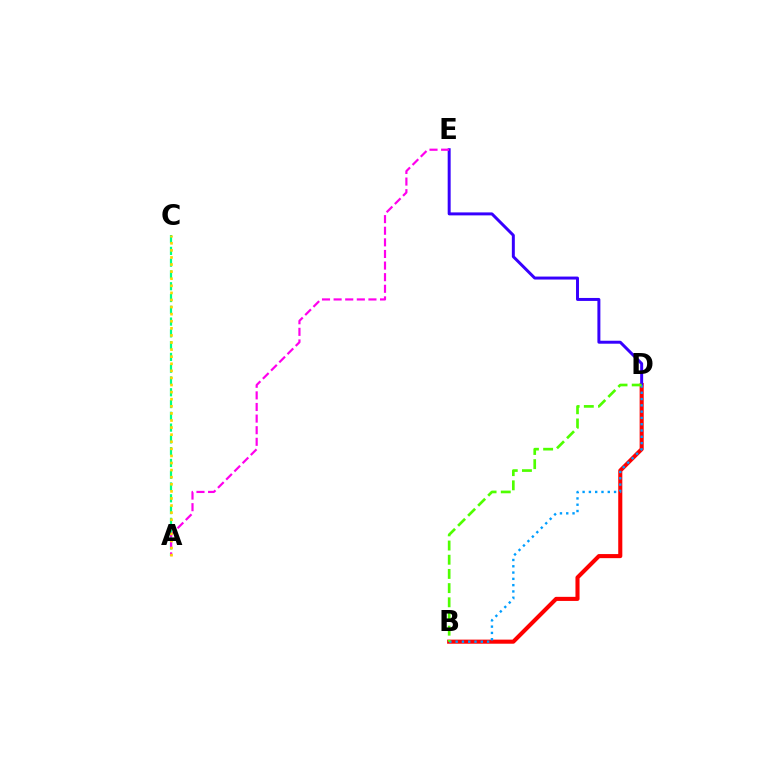{('B', 'D'): [{'color': '#ff0000', 'line_style': 'solid', 'thickness': 2.94}, {'color': '#009eff', 'line_style': 'dotted', 'thickness': 1.71}, {'color': '#4fff00', 'line_style': 'dashed', 'thickness': 1.93}], ('A', 'C'): [{'color': '#00ff86', 'line_style': 'dashed', 'thickness': 1.6}, {'color': '#ffd500', 'line_style': 'dotted', 'thickness': 1.93}], ('D', 'E'): [{'color': '#3700ff', 'line_style': 'solid', 'thickness': 2.14}], ('A', 'E'): [{'color': '#ff00ed', 'line_style': 'dashed', 'thickness': 1.58}]}